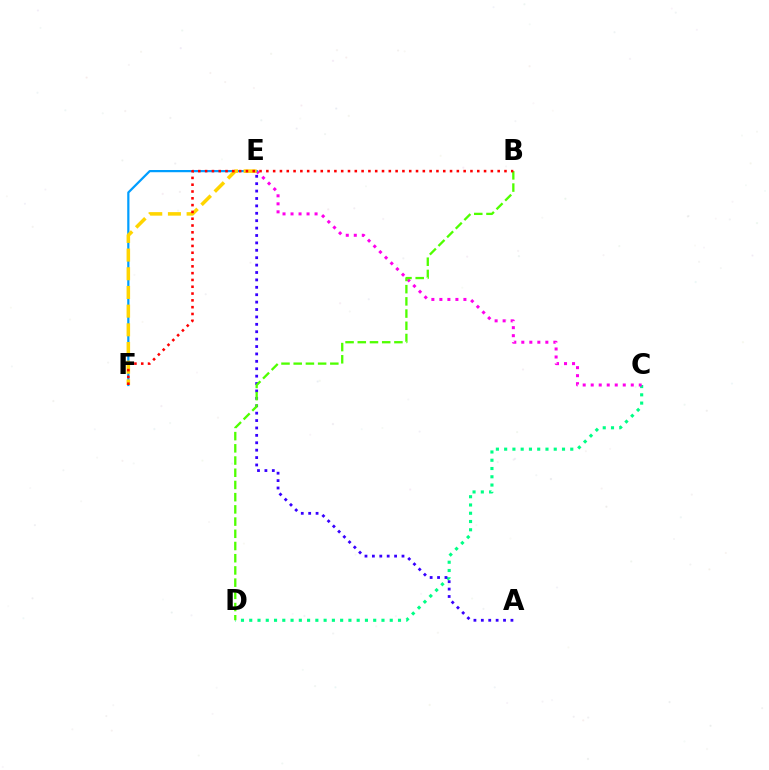{('C', 'D'): [{'color': '#00ff86', 'line_style': 'dotted', 'thickness': 2.25}], ('C', 'E'): [{'color': '#ff00ed', 'line_style': 'dotted', 'thickness': 2.18}], ('E', 'F'): [{'color': '#009eff', 'line_style': 'solid', 'thickness': 1.6}, {'color': '#ffd500', 'line_style': 'dashed', 'thickness': 2.54}], ('A', 'E'): [{'color': '#3700ff', 'line_style': 'dotted', 'thickness': 2.01}], ('B', 'D'): [{'color': '#4fff00', 'line_style': 'dashed', 'thickness': 1.66}], ('B', 'F'): [{'color': '#ff0000', 'line_style': 'dotted', 'thickness': 1.85}]}